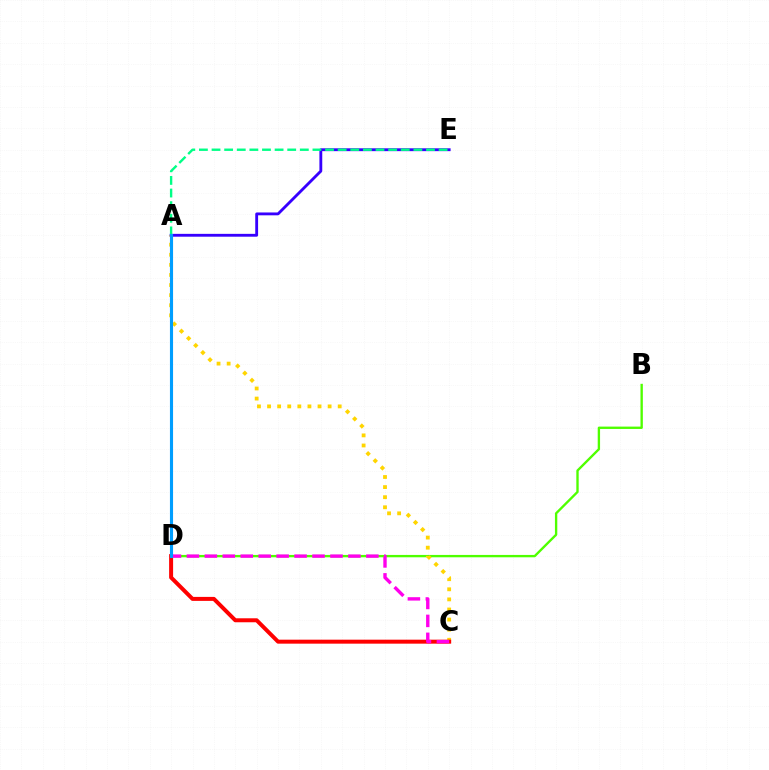{('B', 'D'): [{'color': '#4fff00', 'line_style': 'solid', 'thickness': 1.7}], ('A', 'C'): [{'color': '#ffd500', 'line_style': 'dotted', 'thickness': 2.74}], ('A', 'E'): [{'color': '#3700ff', 'line_style': 'solid', 'thickness': 2.05}, {'color': '#00ff86', 'line_style': 'dashed', 'thickness': 1.71}], ('C', 'D'): [{'color': '#ff0000', 'line_style': 'solid', 'thickness': 2.87}, {'color': '#ff00ed', 'line_style': 'dashed', 'thickness': 2.44}], ('A', 'D'): [{'color': '#009eff', 'line_style': 'solid', 'thickness': 2.24}]}